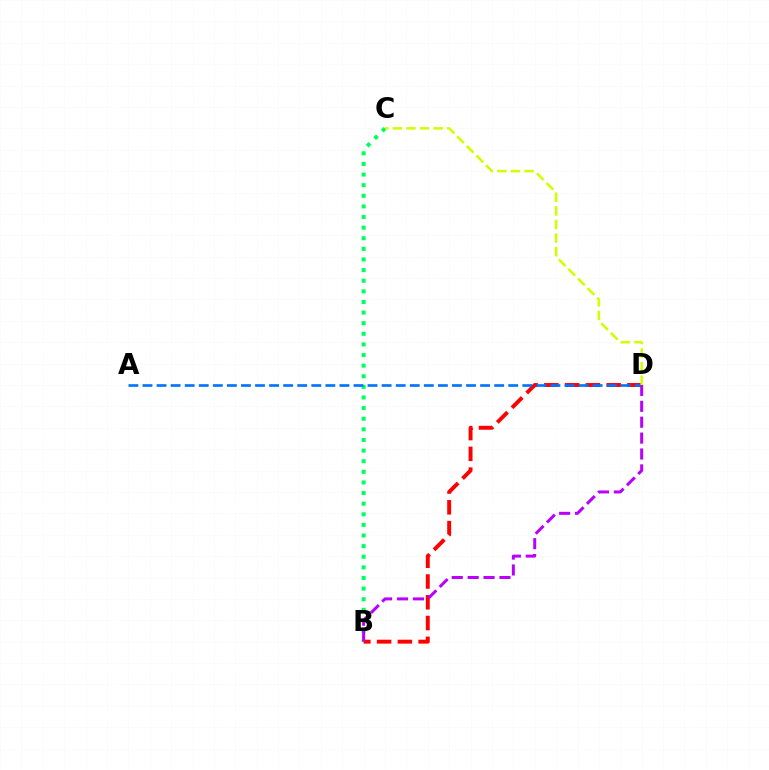{('B', 'C'): [{'color': '#00ff5c', 'line_style': 'dotted', 'thickness': 2.88}], ('B', 'D'): [{'color': '#ff0000', 'line_style': 'dashed', 'thickness': 2.82}, {'color': '#b900ff', 'line_style': 'dashed', 'thickness': 2.16}], ('A', 'D'): [{'color': '#0074ff', 'line_style': 'dashed', 'thickness': 1.91}], ('C', 'D'): [{'color': '#d1ff00', 'line_style': 'dashed', 'thickness': 1.85}]}